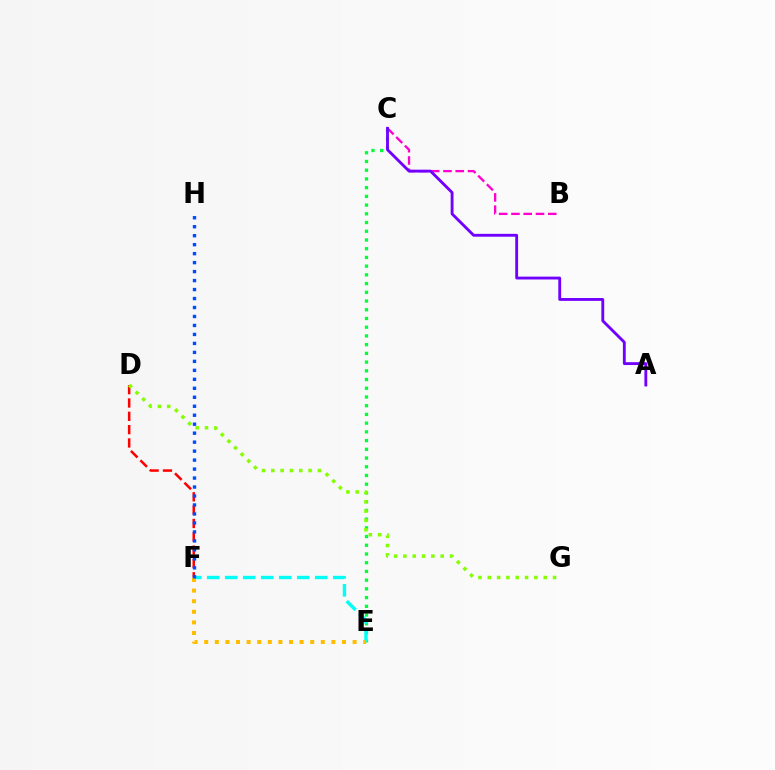{('C', 'E'): [{'color': '#00ff39', 'line_style': 'dotted', 'thickness': 2.37}], ('D', 'F'): [{'color': '#ff0000', 'line_style': 'dashed', 'thickness': 1.81}], ('E', 'F'): [{'color': '#00fff6', 'line_style': 'dashed', 'thickness': 2.45}, {'color': '#ffbd00', 'line_style': 'dotted', 'thickness': 2.88}], ('B', 'C'): [{'color': '#ff00cf', 'line_style': 'dashed', 'thickness': 1.67}], ('A', 'C'): [{'color': '#7200ff', 'line_style': 'solid', 'thickness': 2.06}], ('F', 'H'): [{'color': '#004bff', 'line_style': 'dotted', 'thickness': 2.44}], ('D', 'G'): [{'color': '#84ff00', 'line_style': 'dotted', 'thickness': 2.53}]}